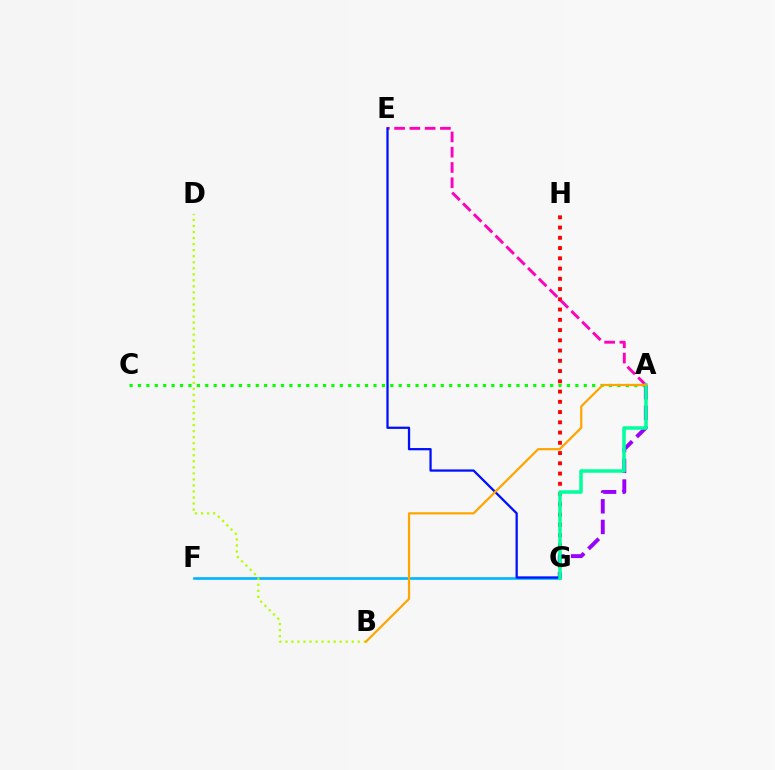{('G', 'H'): [{'color': '#ff0000', 'line_style': 'dotted', 'thickness': 2.78}], ('F', 'G'): [{'color': '#00b5ff', 'line_style': 'solid', 'thickness': 1.91}], ('A', 'C'): [{'color': '#08ff00', 'line_style': 'dotted', 'thickness': 2.29}], ('A', 'E'): [{'color': '#ff00bd', 'line_style': 'dashed', 'thickness': 2.07}], ('A', 'G'): [{'color': '#9b00ff', 'line_style': 'dashed', 'thickness': 2.81}, {'color': '#00ff9d', 'line_style': 'solid', 'thickness': 2.53}], ('E', 'G'): [{'color': '#0010ff', 'line_style': 'solid', 'thickness': 1.64}], ('B', 'D'): [{'color': '#b3ff00', 'line_style': 'dotted', 'thickness': 1.64}], ('A', 'B'): [{'color': '#ffa500', 'line_style': 'solid', 'thickness': 1.6}]}